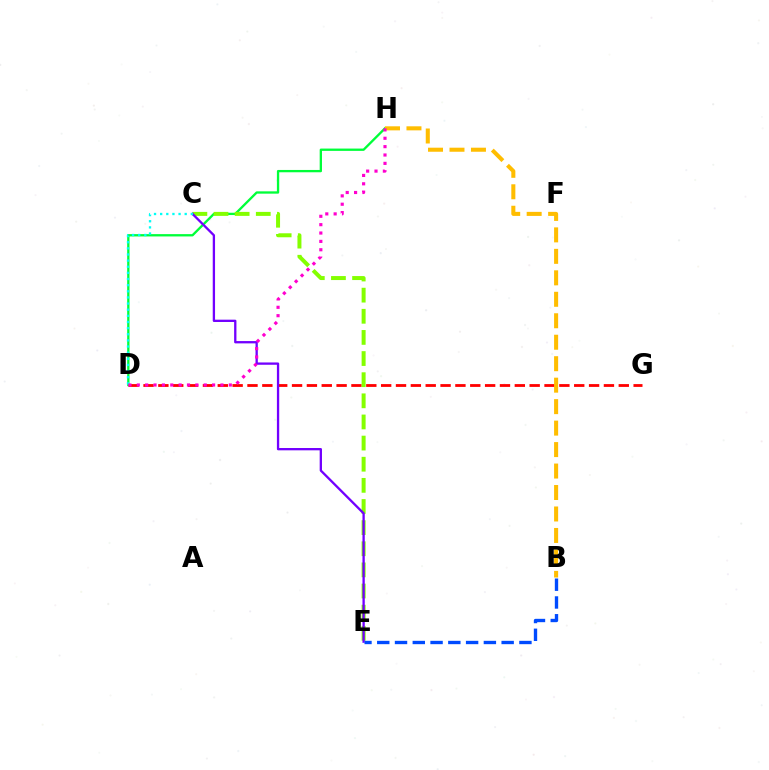{('D', 'H'): [{'color': '#00ff39', 'line_style': 'solid', 'thickness': 1.67}, {'color': '#ff00cf', 'line_style': 'dotted', 'thickness': 2.27}], ('D', 'G'): [{'color': '#ff0000', 'line_style': 'dashed', 'thickness': 2.02}], ('C', 'E'): [{'color': '#84ff00', 'line_style': 'dashed', 'thickness': 2.87}, {'color': '#7200ff', 'line_style': 'solid', 'thickness': 1.66}], ('B', 'E'): [{'color': '#004bff', 'line_style': 'dashed', 'thickness': 2.41}], ('C', 'D'): [{'color': '#00fff6', 'line_style': 'dotted', 'thickness': 1.67}], ('B', 'H'): [{'color': '#ffbd00', 'line_style': 'dashed', 'thickness': 2.92}]}